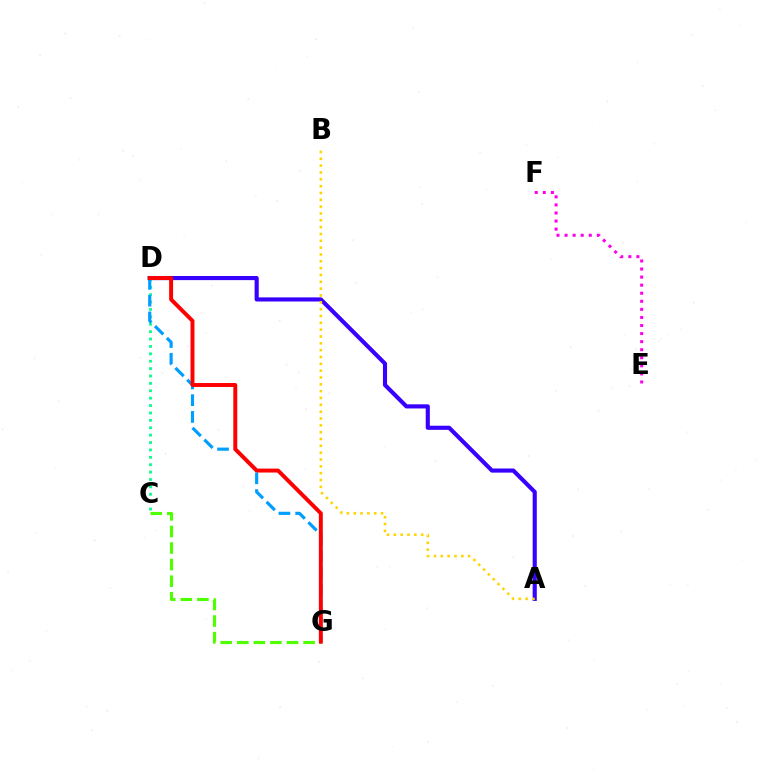{('C', 'D'): [{'color': '#00ff86', 'line_style': 'dotted', 'thickness': 2.01}], ('A', 'D'): [{'color': '#3700ff', 'line_style': 'solid', 'thickness': 2.97}], ('E', 'F'): [{'color': '#ff00ed', 'line_style': 'dotted', 'thickness': 2.19}], ('D', 'G'): [{'color': '#009eff', 'line_style': 'dashed', 'thickness': 2.28}, {'color': '#ff0000', 'line_style': 'solid', 'thickness': 2.84}], ('C', 'G'): [{'color': '#4fff00', 'line_style': 'dashed', 'thickness': 2.25}], ('A', 'B'): [{'color': '#ffd500', 'line_style': 'dotted', 'thickness': 1.86}]}